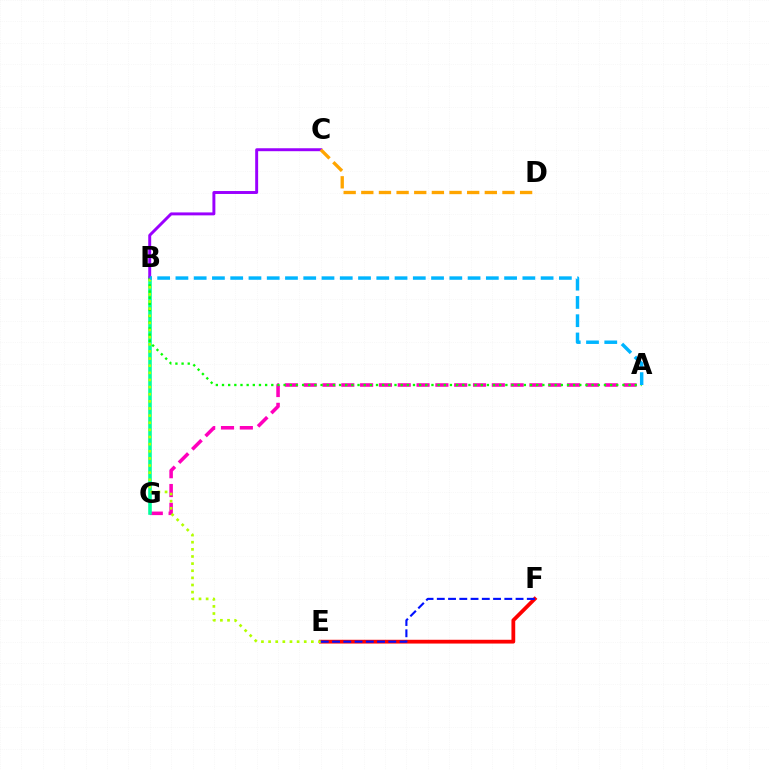{('A', 'G'): [{'color': '#ff00bd', 'line_style': 'dashed', 'thickness': 2.56}], ('B', 'G'): [{'color': '#00ff9d', 'line_style': 'solid', 'thickness': 2.58}], ('B', 'C'): [{'color': '#9b00ff', 'line_style': 'solid', 'thickness': 2.12}], ('E', 'F'): [{'color': '#ff0000', 'line_style': 'solid', 'thickness': 2.72}, {'color': '#0010ff', 'line_style': 'dashed', 'thickness': 1.53}], ('A', 'B'): [{'color': '#08ff00', 'line_style': 'dotted', 'thickness': 1.67}, {'color': '#00b5ff', 'line_style': 'dashed', 'thickness': 2.48}], ('B', 'E'): [{'color': '#b3ff00', 'line_style': 'dotted', 'thickness': 1.94}], ('C', 'D'): [{'color': '#ffa500', 'line_style': 'dashed', 'thickness': 2.4}]}